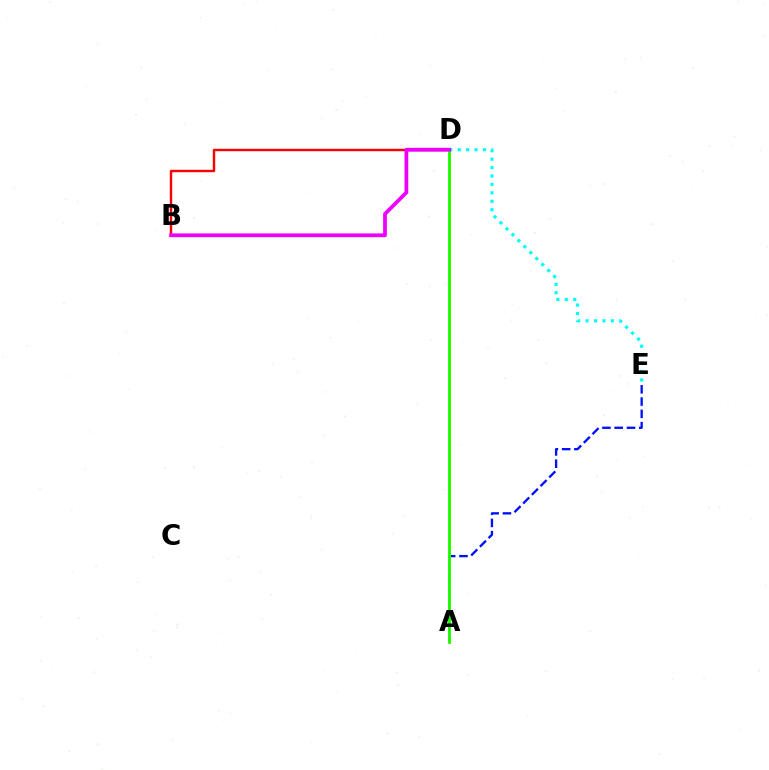{('A', 'E'): [{'color': '#0010ff', 'line_style': 'dashed', 'thickness': 1.67}], ('B', 'D'): [{'color': '#ff0000', 'line_style': 'solid', 'thickness': 1.74}, {'color': '#ee00ff', 'line_style': 'solid', 'thickness': 2.71}], ('A', 'D'): [{'color': '#fcf500', 'line_style': 'solid', 'thickness': 1.96}, {'color': '#08ff00', 'line_style': 'solid', 'thickness': 1.88}], ('D', 'E'): [{'color': '#00fff6', 'line_style': 'dotted', 'thickness': 2.29}]}